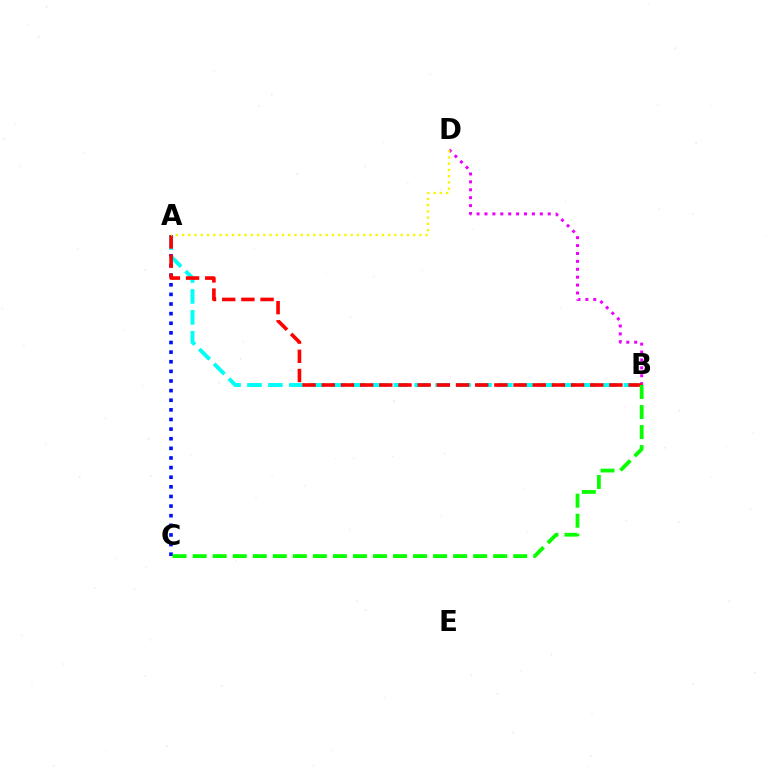{('B', 'D'): [{'color': '#ee00ff', 'line_style': 'dotted', 'thickness': 2.15}], ('A', 'C'): [{'color': '#0010ff', 'line_style': 'dotted', 'thickness': 2.61}], ('A', 'B'): [{'color': '#00fff6', 'line_style': 'dashed', 'thickness': 2.84}, {'color': '#ff0000', 'line_style': 'dashed', 'thickness': 2.61}], ('B', 'C'): [{'color': '#08ff00', 'line_style': 'dashed', 'thickness': 2.72}], ('A', 'D'): [{'color': '#fcf500', 'line_style': 'dotted', 'thickness': 1.7}]}